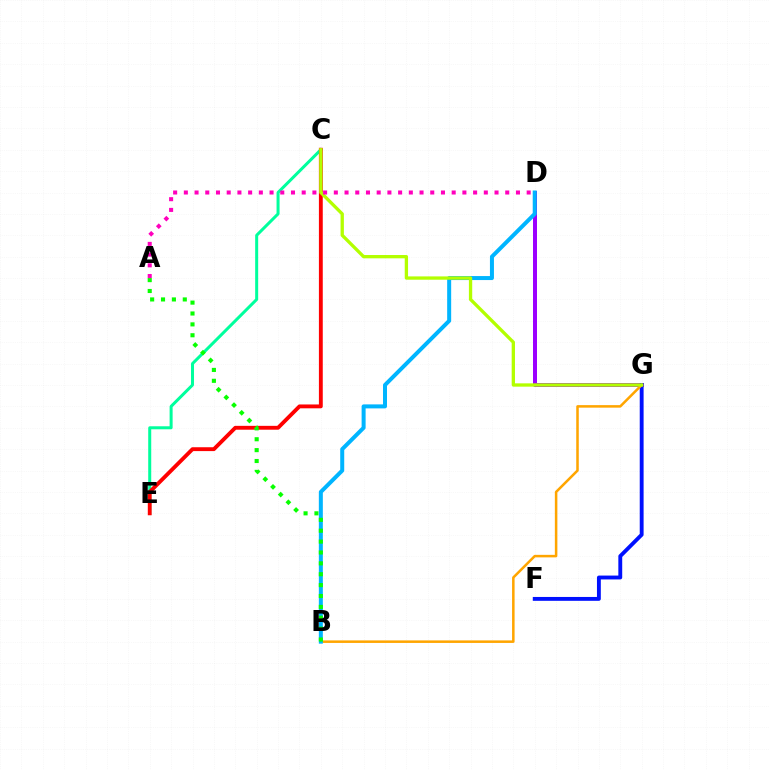{('D', 'G'): [{'color': '#9b00ff', 'line_style': 'solid', 'thickness': 2.87}], ('F', 'G'): [{'color': '#0010ff', 'line_style': 'solid', 'thickness': 2.78}], ('B', 'G'): [{'color': '#ffa500', 'line_style': 'solid', 'thickness': 1.82}], ('C', 'E'): [{'color': '#00ff9d', 'line_style': 'solid', 'thickness': 2.17}, {'color': '#ff0000', 'line_style': 'solid', 'thickness': 2.78}], ('B', 'D'): [{'color': '#00b5ff', 'line_style': 'solid', 'thickness': 2.88}], ('C', 'G'): [{'color': '#b3ff00', 'line_style': 'solid', 'thickness': 2.39}], ('A', 'B'): [{'color': '#08ff00', 'line_style': 'dotted', 'thickness': 2.96}], ('A', 'D'): [{'color': '#ff00bd', 'line_style': 'dotted', 'thickness': 2.91}]}